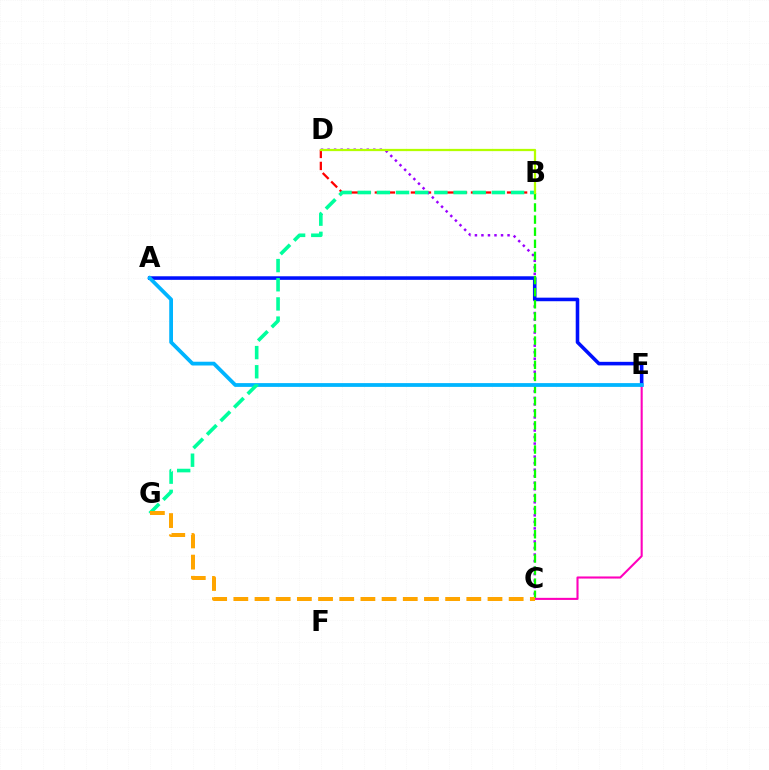{('B', 'D'): [{'color': '#ff0000', 'line_style': 'dashed', 'thickness': 1.63}, {'color': '#b3ff00', 'line_style': 'solid', 'thickness': 1.63}], ('C', 'D'): [{'color': '#9b00ff', 'line_style': 'dotted', 'thickness': 1.77}], ('A', 'E'): [{'color': '#0010ff', 'line_style': 'solid', 'thickness': 2.57}, {'color': '#00b5ff', 'line_style': 'solid', 'thickness': 2.72}], ('B', 'C'): [{'color': '#08ff00', 'line_style': 'dashed', 'thickness': 1.64}], ('C', 'E'): [{'color': '#ff00bd', 'line_style': 'solid', 'thickness': 1.5}], ('B', 'G'): [{'color': '#00ff9d', 'line_style': 'dashed', 'thickness': 2.6}], ('C', 'G'): [{'color': '#ffa500', 'line_style': 'dashed', 'thickness': 2.88}]}